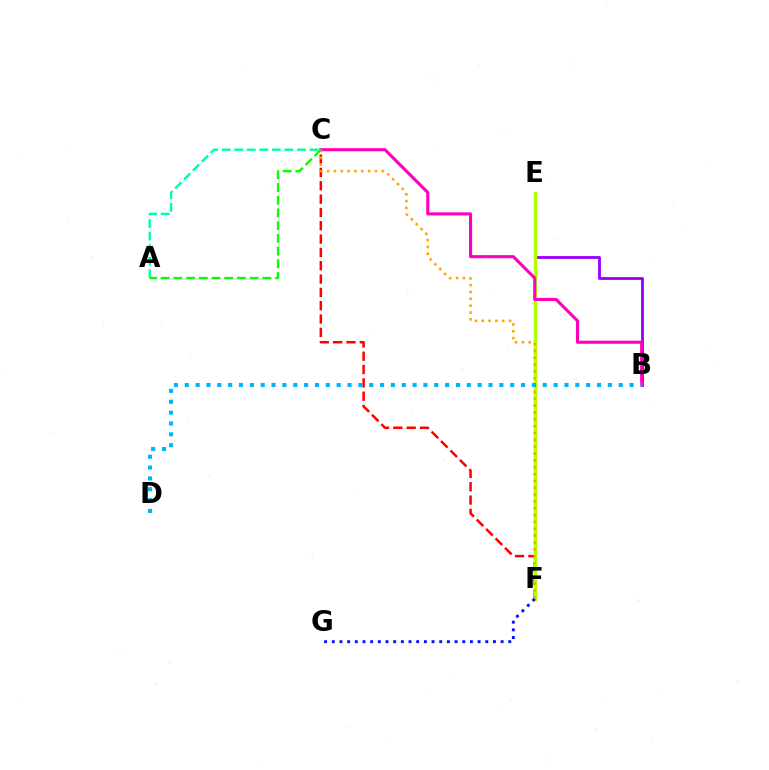{('B', 'E'): [{'color': '#9b00ff', 'line_style': 'solid', 'thickness': 2.04}], ('C', 'F'): [{'color': '#ff0000', 'line_style': 'dashed', 'thickness': 1.81}, {'color': '#ffa500', 'line_style': 'dotted', 'thickness': 1.86}], ('E', 'F'): [{'color': '#b3ff00', 'line_style': 'solid', 'thickness': 2.47}], ('A', 'C'): [{'color': '#00ff9d', 'line_style': 'dashed', 'thickness': 1.7}, {'color': '#08ff00', 'line_style': 'dashed', 'thickness': 1.73}], ('B', 'C'): [{'color': '#ff00bd', 'line_style': 'solid', 'thickness': 2.24}], ('F', 'G'): [{'color': '#0010ff', 'line_style': 'dotted', 'thickness': 2.09}], ('B', 'D'): [{'color': '#00b5ff', 'line_style': 'dotted', 'thickness': 2.95}]}